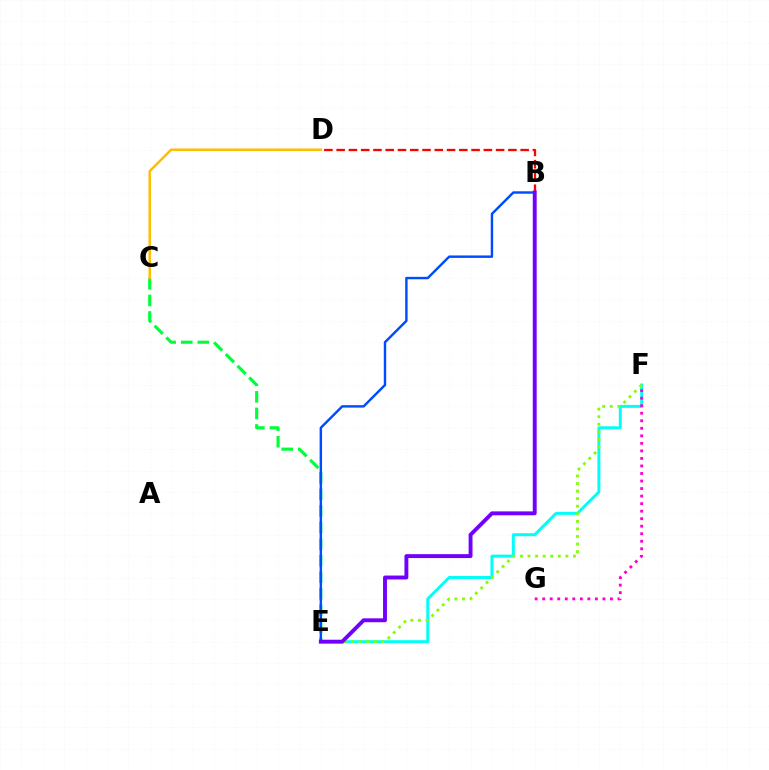{('E', 'F'): [{'color': '#00fff6', 'line_style': 'solid', 'thickness': 2.13}, {'color': '#84ff00', 'line_style': 'dotted', 'thickness': 2.06}], ('C', 'E'): [{'color': '#00ff39', 'line_style': 'dashed', 'thickness': 2.25}], ('F', 'G'): [{'color': '#ff00cf', 'line_style': 'dotted', 'thickness': 2.05}], ('B', 'D'): [{'color': '#ff0000', 'line_style': 'dashed', 'thickness': 1.67}], ('B', 'E'): [{'color': '#004bff', 'line_style': 'solid', 'thickness': 1.75}, {'color': '#7200ff', 'line_style': 'solid', 'thickness': 2.81}], ('C', 'D'): [{'color': '#ffbd00', 'line_style': 'solid', 'thickness': 1.78}]}